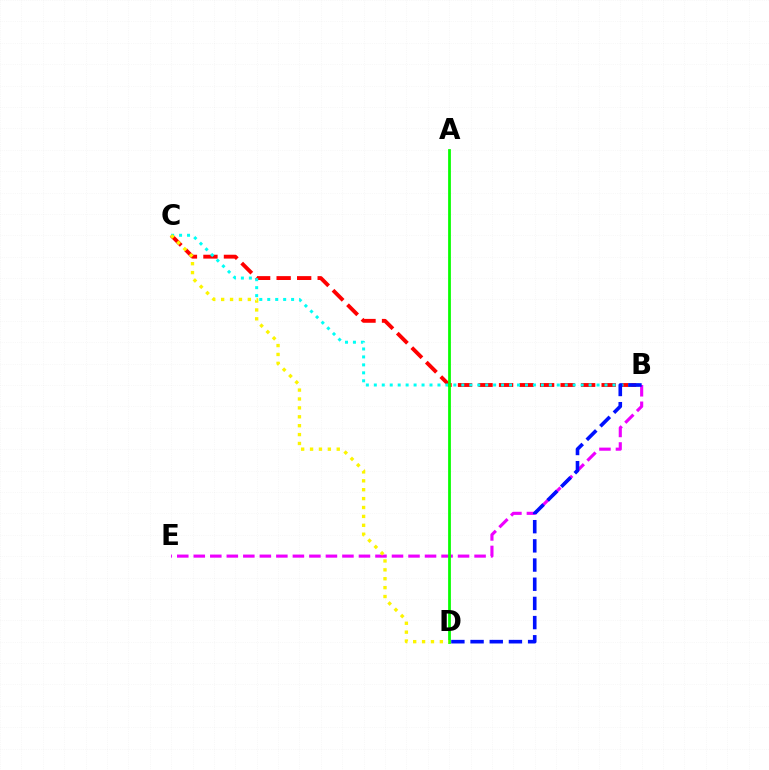{('B', 'C'): [{'color': '#ff0000', 'line_style': 'dashed', 'thickness': 2.79}, {'color': '#00fff6', 'line_style': 'dotted', 'thickness': 2.16}], ('B', 'E'): [{'color': '#ee00ff', 'line_style': 'dashed', 'thickness': 2.24}], ('A', 'D'): [{'color': '#08ff00', 'line_style': 'solid', 'thickness': 1.99}], ('B', 'D'): [{'color': '#0010ff', 'line_style': 'dashed', 'thickness': 2.61}], ('C', 'D'): [{'color': '#fcf500', 'line_style': 'dotted', 'thickness': 2.42}]}